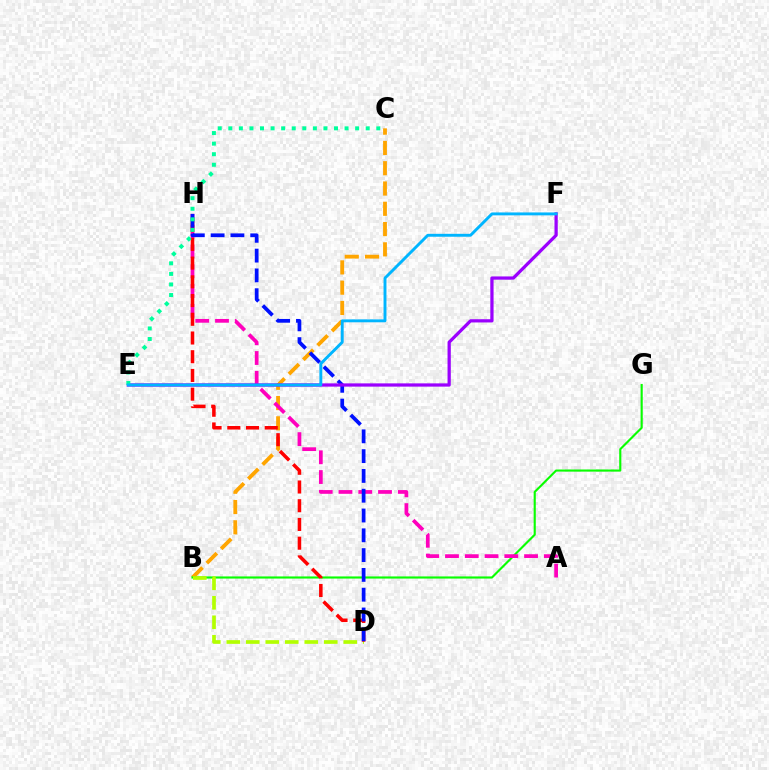{('B', 'C'): [{'color': '#ffa500', 'line_style': 'dashed', 'thickness': 2.75}], ('B', 'G'): [{'color': '#08ff00', 'line_style': 'solid', 'thickness': 1.54}], ('A', 'H'): [{'color': '#ff00bd', 'line_style': 'dashed', 'thickness': 2.69}], ('B', 'D'): [{'color': '#b3ff00', 'line_style': 'dashed', 'thickness': 2.65}], ('D', 'H'): [{'color': '#ff0000', 'line_style': 'dashed', 'thickness': 2.54}, {'color': '#0010ff', 'line_style': 'dashed', 'thickness': 2.69}], ('E', 'F'): [{'color': '#9b00ff', 'line_style': 'solid', 'thickness': 2.34}, {'color': '#00b5ff', 'line_style': 'solid', 'thickness': 2.1}], ('C', 'E'): [{'color': '#00ff9d', 'line_style': 'dotted', 'thickness': 2.87}]}